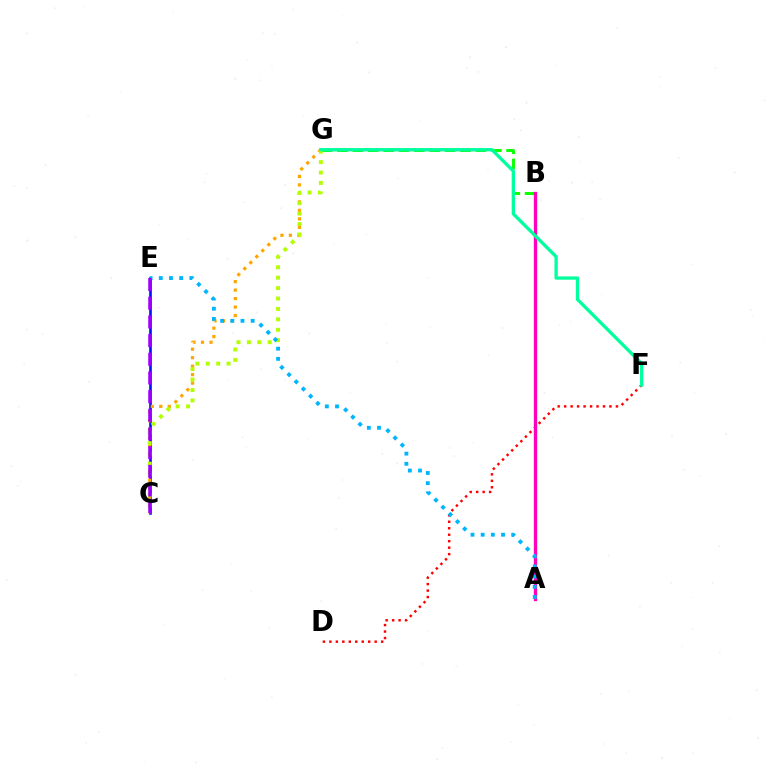{('B', 'G'): [{'color': '#08ff00', 'line_style': 'dashed', 'thickness': 2.09}], ('C', 'E'): [{'color': '#0010ff', 'line_style': 'solid', 'thickness': 1.9}, {'color': '#9b00ff', 'line_style': 'dashed', 'thickness': 2.54}], ('D', 'F'): [{'color': '#ff0000', 'line_style': 'dotted', 'thickness': 1.76}], ('C', 'G'): [{'color': '#ffa500', 'line_style': 'dotted', 'thickness': 2.31}, {'color': '#b3ff00', 'line_style': 'dotted', 'thickness': 2.83}], ('A', 'B'): [{'color': '#ff00bd', 'line_style': 'solid', 'thickness': 2.4}], ('F', 'G'): [{'color': '#00ff9d', 'line_style': 'solid', 'thickness': 2.38}], ('A', 'E'): [{'color': '#00b5ff', 'line_style': 'dotted', 'thickness': 2.77}]}